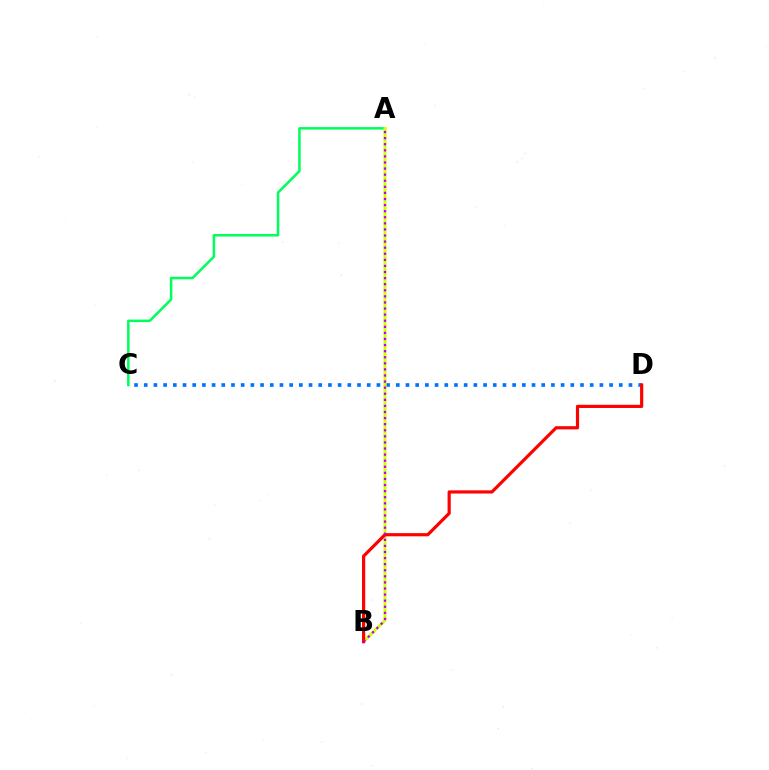{('C', 'D'): [{'color': '#0074ff', 'line_style': 'dotted', 'thickness': 2.63}], ('A', 'C'): [{'color': '#00ff5c', 'line_style': 'solid', 'thickness': 1.82}], ('A', 'B'): [{'color': '#d1ff00', 'line_style': 'solid', 'thickness': 2.11}, {'color': '#b900ff', 'line_style': 'dotted', 'thickness': 1.65}], ('B', 'D'): [{'color': '#ff0000', 'line_style': 'solid', 'thickness': 2.29}]}